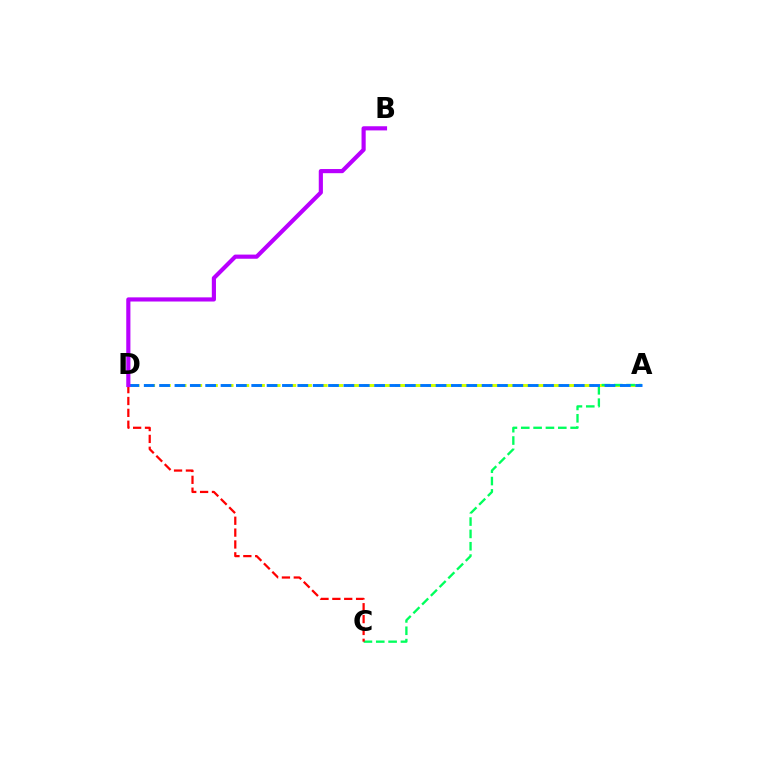{('A', 'D'): [{'color': '#d1ff00', 'line_style': 'dashed', 'thickness': 2.13}, {'color': '#0074ff', 'line_style': 'dashed', 'thickness': 2.09}], ('A', 'C'): [{'color': '#00ff5c', 'line_style': 'dashed', 'thickness': 1.68}], ('C', 'D'): [{'color': '#ff0000', 'line_style': 'dashed', 'thickness': 1.61}], ('B', 'D'): [{'color': '#b900ff', 'line_style': 'solid', 'thickness': 2.99}]}